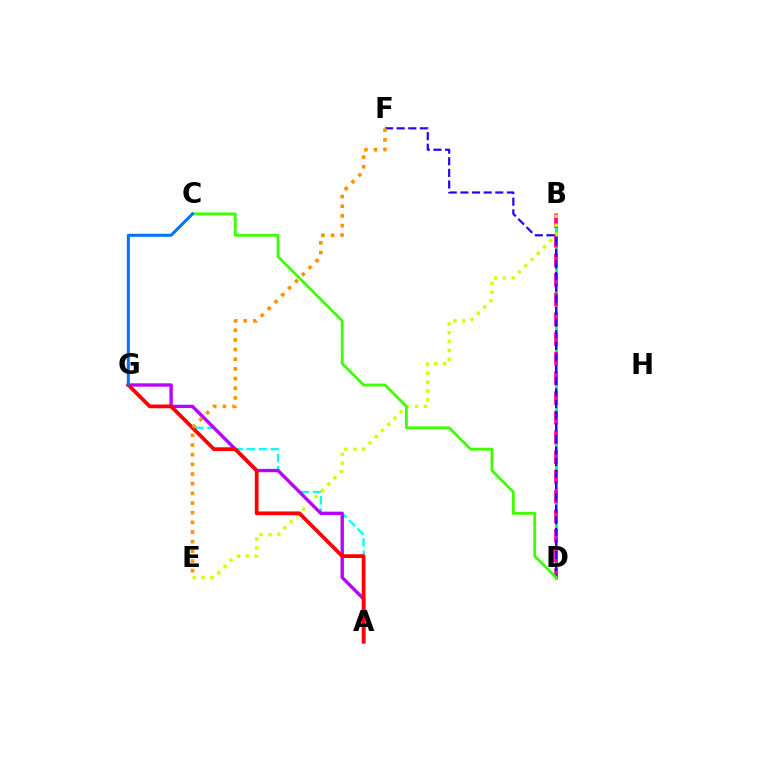{('A', 'G'): [{'color': '#00fff6', 'line_style': 'dashed', 'thickness': 1.64}, {'color': '#b900ff', 'line_style': 'solid', 'thickness': 2.42}, {'color': '#ff0000', 'line_style': 'solid', 'thickness': 2.7}], ('B', 'D'): [{'color': '#00ff5c', 'line_style': 'solid', 'thickness': 1.98}, {'color': '#ff00ac', 'line_style': 'dashed', 'thickness': 2.67}], ('B', 'E'): [{'color': '#d1ff00', 'line_style': 'dotted', 'thickness': 2.4}], ('D', 'F'): [{'color': '#2500ff', 'line_style': 'dashed', 'thickness': 1.58}], ('C', 'D'): [{'color': '#3dff00', 'line_style': 'solid', 'thickness': 2.03}], ('C', 'G'): [{'color': '#0074ff', 'line_style': 'solid', 'thickness': 2.17}], ('E', 'F'): [{'color': '#ff9400', 'line_style': 'dotted', 'thickness': 2.63}]}